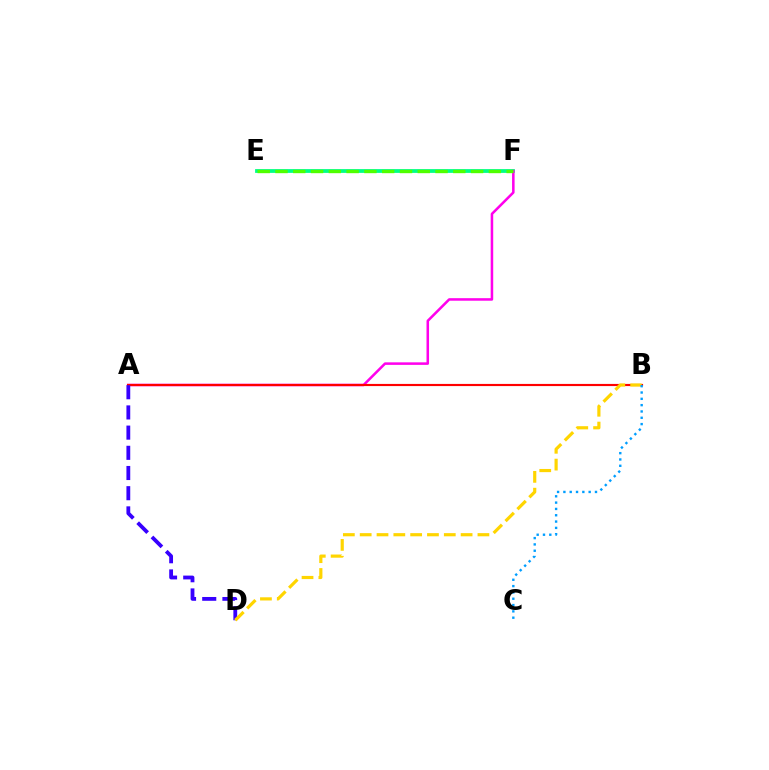{('E', 'F'): [{'color': '#00ff86', 'line_style': 'solid', 'thickness': 2.72}, {'color': '#4fff00', 'line_style': 'dashed', 'thickness': 2.42}], ('A', 'F'): [{'color': '#ff00ed', 'line_style': 'solid', 'thickness': 1.83}], ('A', 'B'): [{'color': '#ff0000', 'line_style': 'solid', 'thickness': 1.56}], ('A', 'D'): [{'color': '#3700ff', 'line_style': 'dashed', 'thickness': 2.74}], ('B', 'D'): [{'color': '#ffd500', 'line_style': 'dashed', 'thickness': 2.29}], ('B', 'C'): [{'color': '#009eff', 'line_style': 'dotted', 'thickness': 1.72}]}